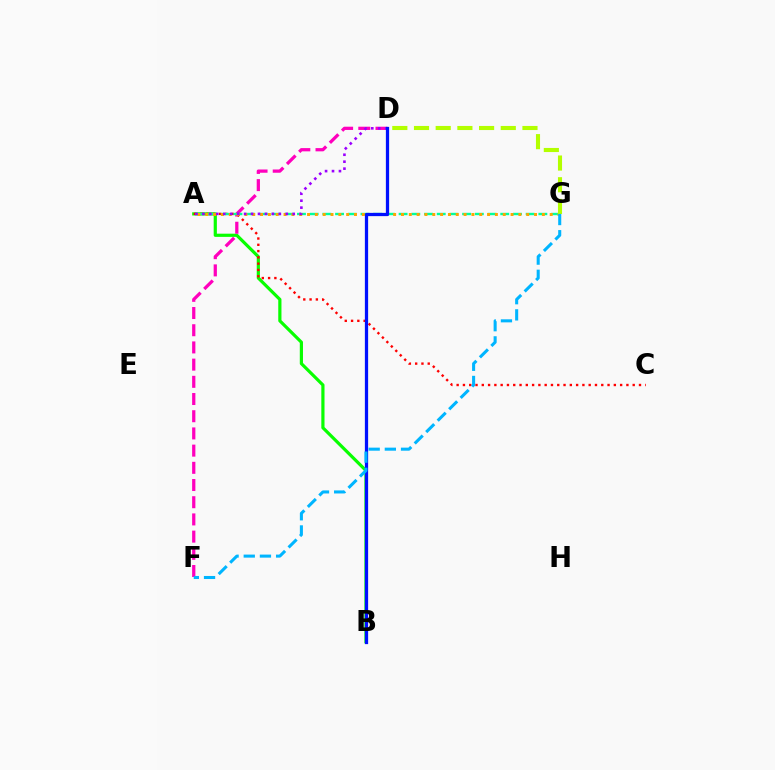{('A', 'B'): [{'color': '#08ff00', 'line_style': 'solid', 'thickness': 2.3}], ('D', 'F'): [{'color': '#ff00bd', 'line_style': 'dashed', 'thickness': 2.34}], ('A', 'C'): [{'color': '#ff0000', 'line_style': 'dotted', 'thickness': 1.71}], ('A', 'G'): [{'color': '#00ff9d', 'line_style': 'dashed', 'thickness': 1.73}, {'color': '#ffa500', 'line_style': 'dotted', 'thickness': 2.13}], ('D', 'G'): [{'color': '#b3ff00', 'line_style': 'dashed', 'thickness': 2.95}], ('A', 'D'): [{'color': '#9b00ff', 'line_style': 'dotted', 'thickness': 1.89}], ('B', 'D'): [{'color': '#0010ff', 'line_style': 'solid', 'thickness': 2.34}], ('F', 'G'): [{'color': '#00b5ff', 'line_style': 'dashed', 'thickness': 2.2}]}